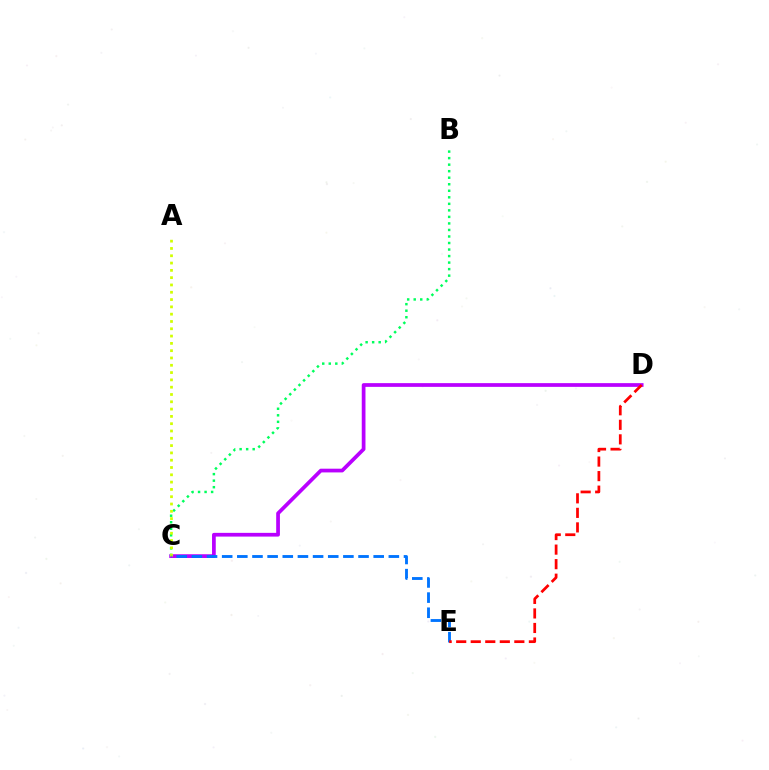{('C', 'D'): [{'color': '#b900ff', 'line_style': 'solid', 'thickness': 2.68}], ('B', 'C'): [{'color': '#00ff5c', 'line_style': 'dotted', 'thickness': 1.77}], ('A', 'C'): [{'color': '#d1ff00', 'line_style': 'dotted', 'thickness': 1.98}], ('C', 'E'): [{'color': '#0074ff', 'line_style': 'dashed', 'thickness': 2.06}], ('D', 'E'): [{'color': '#ff0000', 'line_style': 'dashed', 'thickness': 1.97}]}